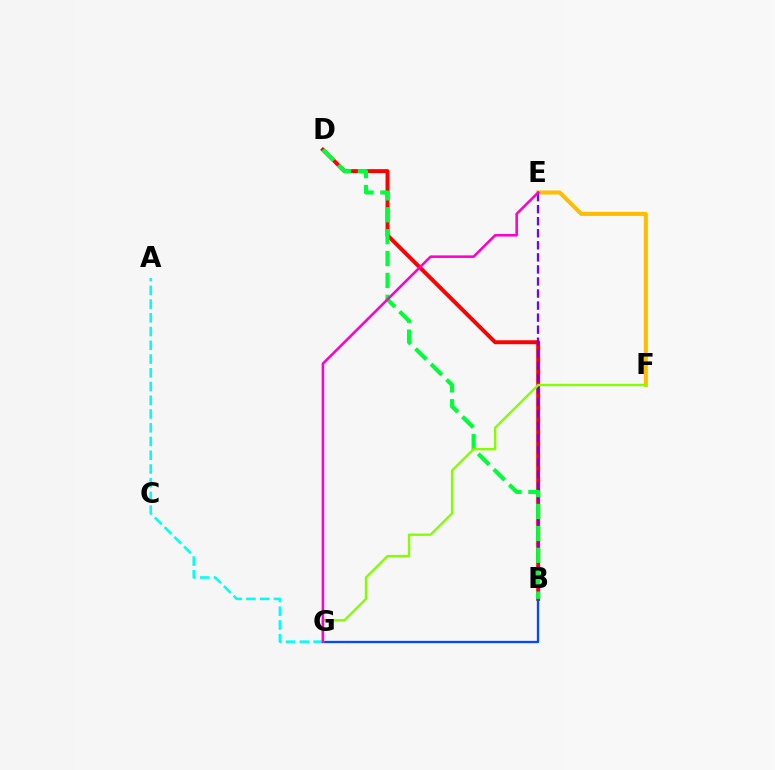{('E', 'F'): [{'color': '#ffbd00', 'line_style': 'solid', 'thickness': 2.91}], ('B', 'D'): [{'color': '#ff0000', 'line_style': 'solid', 'thickness': 2.83}, {'color': '#00ff39', 'line_style': 'dashed', 'thickness': 2.97}], ('A', 'G'): [{'color': '#00fff6', 'line_style': 'dashed', 'thickness': 1.87}], ('B', 'E'): [{'color': '#7200ff', 'line_style': 'dashed', 'thickness': 1.64}], ('B', 'G'): [{'color': '#004bff', 'line_style': 'solid', 'thickness': 1.67}], ('F', 'G'): [{'color': '#84ff00', 'line_style': 'solid', 'thickness': 1.72}], ('E', 'G'): [{'color': '#ff00cf', 'line_style': 'solid', 'thickness': 1.84}]}